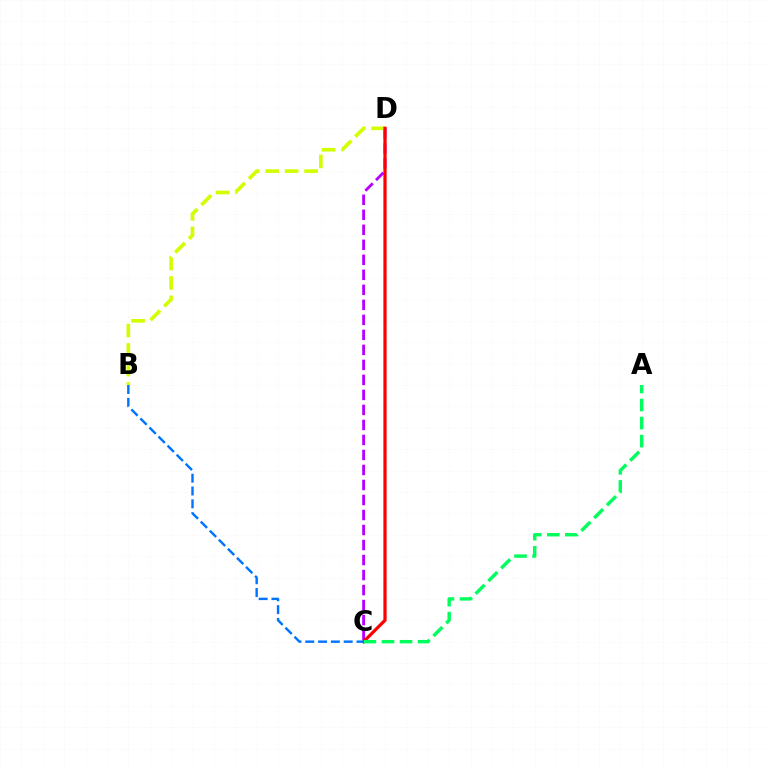{('C', 'D'): [{'color': '#b900ff', 'line_style': 'dashed', 'thickness': 2.04}, {'color': '#ff0000', 'line_style': 'solid', 'thickness': 2.33}], ('B', 'D'): [{'color': '#d1ff00', 'line_style': 'dashed', 'thickness': 2.65}], ('A', 'C'): [{'color': '#00ff5c', 'line_style': 'dashed', 'thickness': 2.45}], ('B', 'C'): [{'color': '#0074ff', 'line_style': 'dashed', 'thickness': 1.74}]}